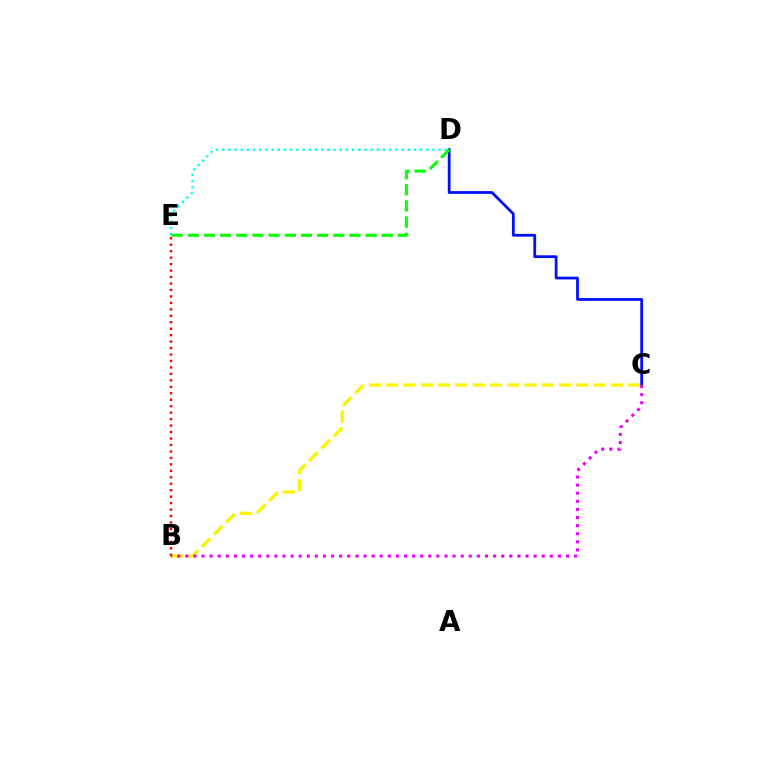{('D', 'E'): [{'color': '#00fff6', 'line_style': 'dotted', 'thickness': 1.68}, {'color': '#08ff00', 'line_style': 'dashed', 'thickness': 2.2}], ('B', 'C'): [{'color': '#fcf500', 'line_style': 'dashed', 'thickness': 2.35}, {'color': '#ee00ff', 'line_style': 'dotted', 'thickness': 2.2}], ('C', 'D'): [{'color': '#0010ff', 'line_style': 'solid', 'thickness': 2.0}], ('B', 'E'): [{'color': '#ff0000', 'line_style': 'dotted', 'thickness': 1.75}]}